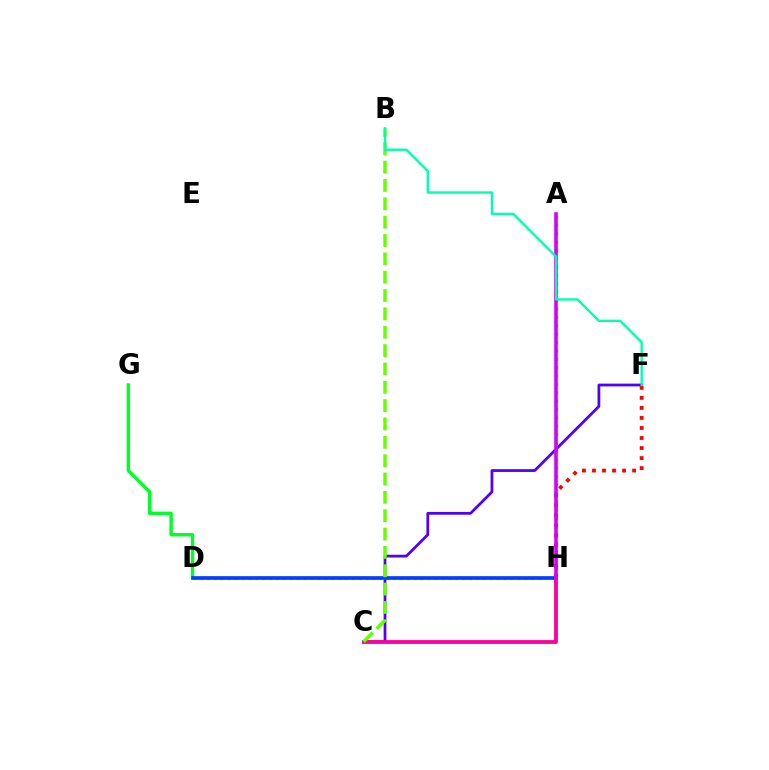{('D', 'H'): [{'color': '#00c7ff', 'line_style': 'dotted', 'thickness': 1.87}, {'color': '#003fff', 'line_style': 'solid', 'thickness': 2.66}], ('A', 'H'): [{'color': '#eeff00', 'line_style': 'solid', 'thickness': 1.55}, {'color': '#ff8800', 'line_style': 'dotted', 'thickness': 2.27}, {'color': '#d600ff', 'line_style': 'solid', 'thickness': 2.58}], ('D', 'G'): [{'color': '#00ff27', 'line_style': 'solid', 'thickness': 2.46}], ('C', 'F'): [{'color': '#4f00ff', 'line_style': 'solid', 'thickness': 1.99}], ('C', 'H'): [{'color': '#ff00a0', 'line_style': 'solid', 'thickness': 2.76}], ('B', 'C'): [{'color': '#66ff00', 'line_style': 'dashed', 'thickness': 2.49}], ('F', 'H'): [{'color': '#ff0000', 'line_style': 'dotted', 'thickness': 2.73}], ('B', 'F'): [{'color': '#00ffaf', 'line_style': 'solid', 'thickness': 1.71}]}